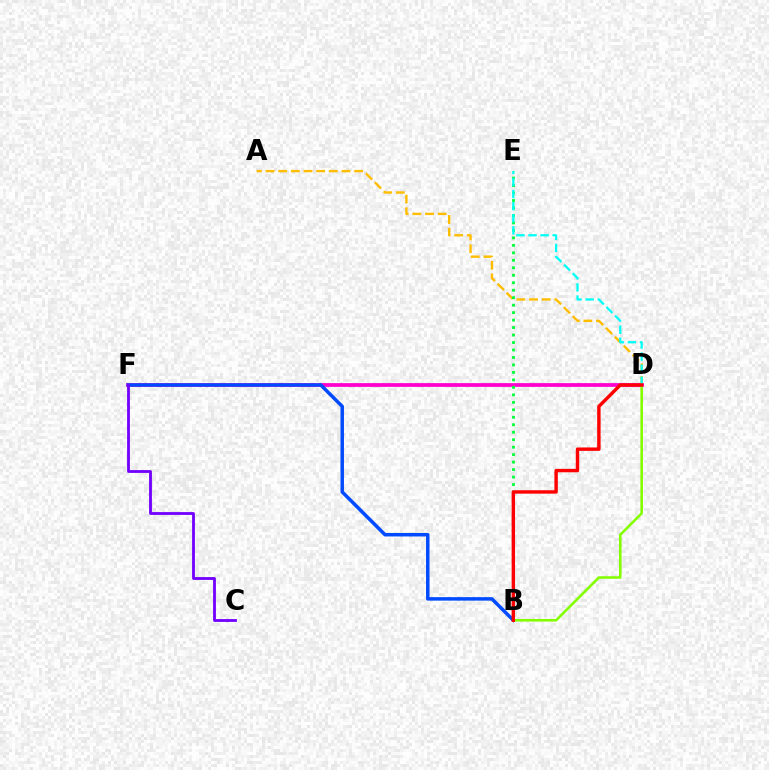{('D', 'F'): [{'color': '#ff00cf', 'line_style': 'solid', 'thickness': 2.7}], ('A', 'D'): [{'color': '#ffbd00', 'line_style': 'dashed', 'thickness': 1.72}], ('B', 'F'): [{'color': '#004bff', 'line_style': 'solid', 'thickness': 2.51}], ('C', 'F'): [{'color': '#7200ff', 'line_style': 'solid', 'thickness': 2.03}], ('B', 'E'): [{'color': '#00ff39', 'line_style': 'dotted', 'thickness': 2.03}], ('D', 'E'): [{'color': '#00fff6', 'line_style': 'dashed', 'thickness': 1.64}], ('B', 'D'): [{'color': '#84ff00', 'line_style': 'solid', 'thickness': 1.86}, {'color': '#ff0000', 'line_style': 'solid', 'thickness': 2.46}]}